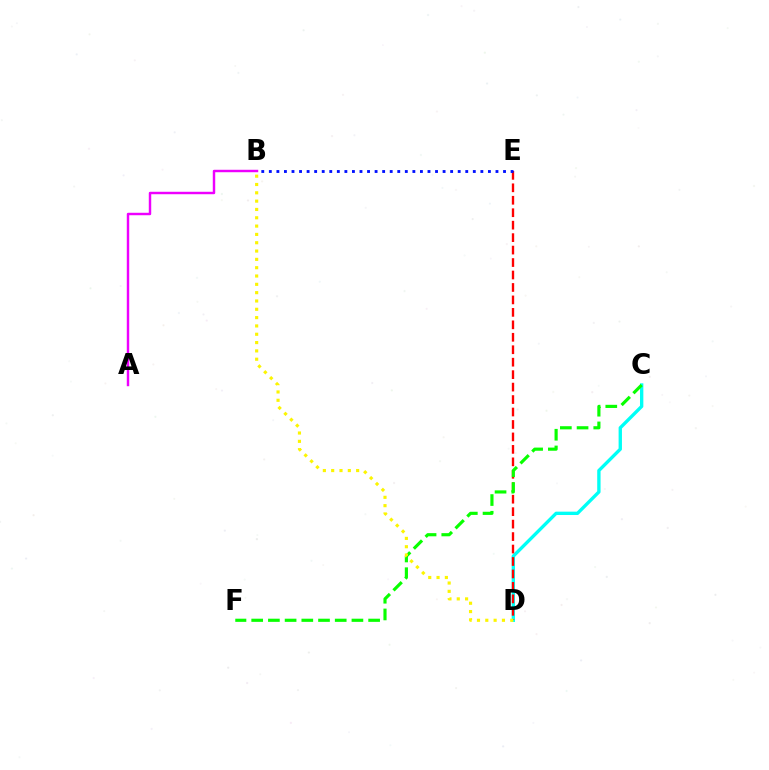{('C', 'D'): [{'color': '#00fff6', 'line_style': 'solid', 'thickness': 2.41}], ('D', 'E'): [{'color': '#ff0000', 'line_style': 'dashed', 'thickness': 1.69}], ('A', 'B'): [{'color': '#ee00ff', 'line_style': 'solid', 'thickness': 1.76}], ('C', 'F'): [{'color': '#08ff00', 'line_style': 'dashed', 'thickness': 2.27}], ('B', 'D'): [{'color': '#fcf500', 'line_style': 'dotted', 'thickness': 2.26}], ('B', 'E'): [{'color': '#0010ff', 'line_style': 'dotted', 'thickness': 2.05}]}